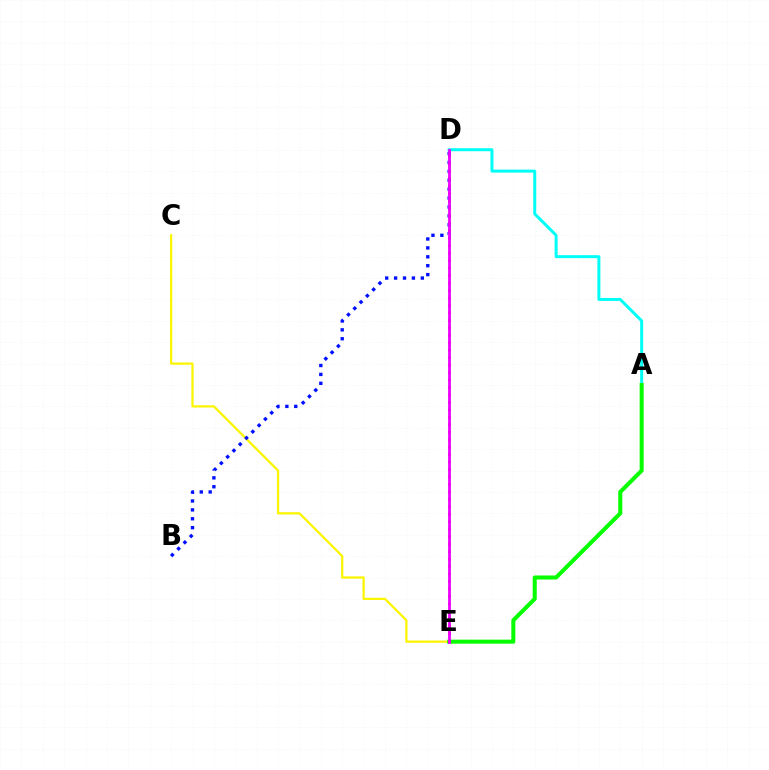{('C', 'E'): [{'color': '#fcf500', 'line_style': 'solid', 'thickness': 1.62}], ('A', 'D'): [{'color': '#00fff6', 'line_style': 'solid', 'thickness': 2.15}], ('B', 'D'): [{'color': '#0010ff', 'line_style': 'dotted', 'thickness': 2.42}], ('A', 'E'): [{'color': '#08ff00', 'line_style': 'solid', 'thickness': 2.91}], ('D', 'E'): [{'color': '#ff0000', 'line_style': 'dotted', 'thickness': 2.03}, {'color': '#ee00ff', 'line_style': 'solid', 'thickness': 2.0}]}